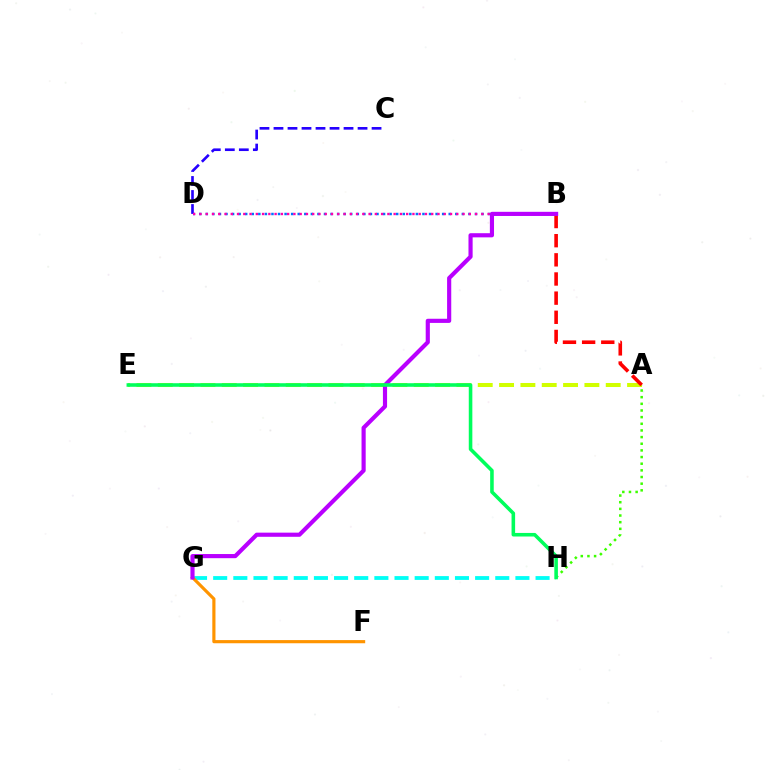{('A', 'E'): [{'color': '#d1ff00', 'line_style': 'dashed', 'thickness': 2.9}], ('B', 'D'): [{'color': '#0074ff', 'line_style': 'dotted', 'thickness': 1.78}, {'color': '#ff00ac', 'line_style': 'dotted', 'thickness': 1.7}], ('A', 'B'): [{'color': '#ff0000', 'line_style': 'dashed', 'thickness': 2.6}], ('A', 'H'): [{'color': '#3dff00', 'line_style': 'dotted', 'thickness': 1.81}], ('C', 'D'): [{'color': '#2500ff', 'line_style': 'dashed', 'thickness': 1.9}], ('G', 'H'): [{'color': '#00fff6', 'line_style': 'dashed', 'thickness': 2.74}], ('F', 'G'): [{'color': '#ff9400', 'line_style': 'solid', 'thickness': 2.27}], ('B', 'G'): [{'color': '#b900ff', 'line_style': 'solid', 'thickness': 2.99}], ('E', 'H'): [{'color': '#00ff5c', 'line_style': 'solid', 'thickness': 2.57}]}